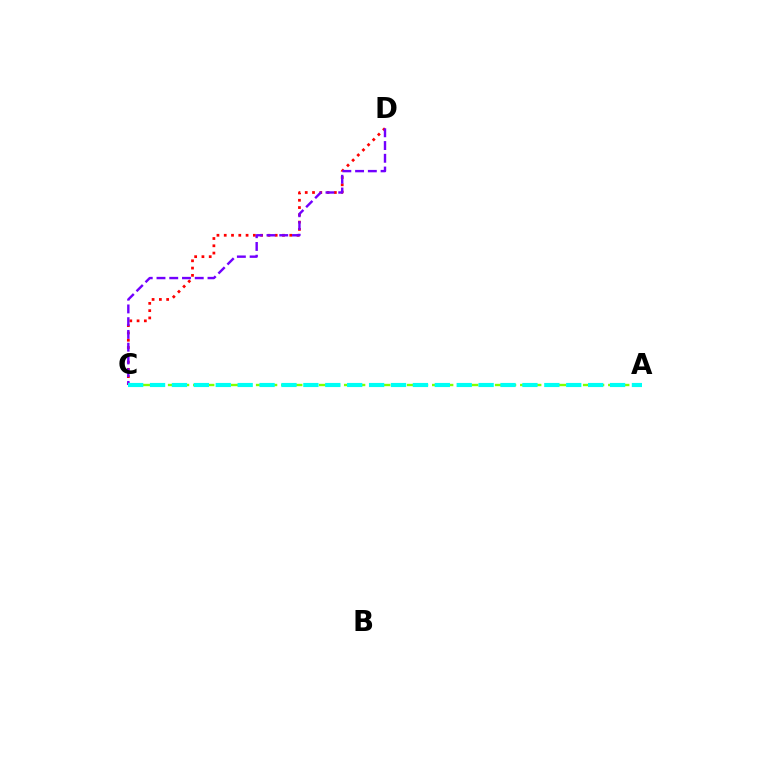{('A', 'C'): [{'color': '#84ff00', 'line_style': 'dashed', 'thickness': 1.71}, {'color': '#00fff6', 'line_style': 'dashed', 'thickness': 2.98}], ('C', 'D'): [{'color': '#ff0000', 'line_style': 'dotted', 'thickness': 1.98}, {'color': '#7200ff', 'line_style': 'dashed', 'thickness': 1.73}]}